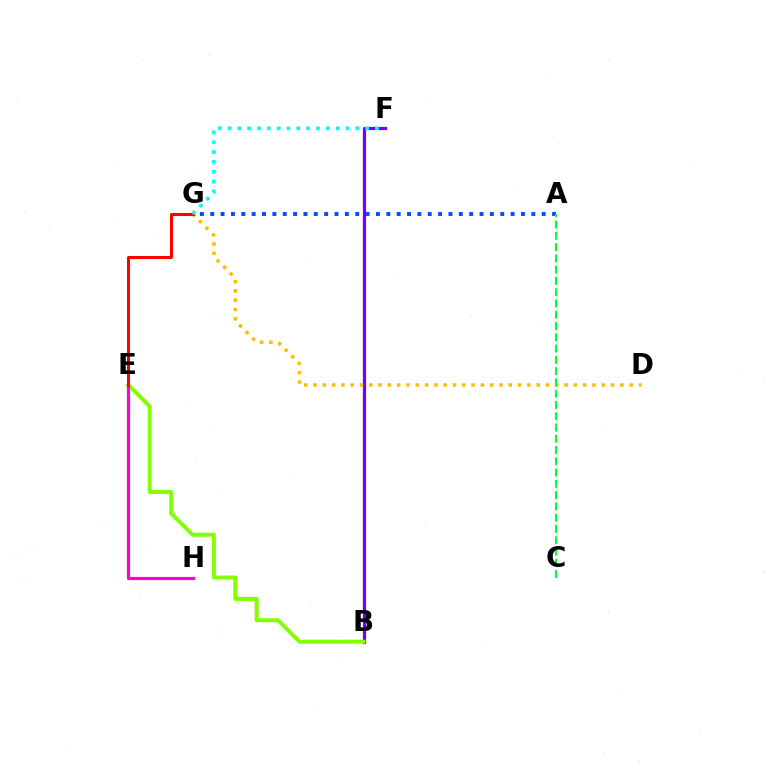{('A', 'G'): [{'color': '#004bff', 'line_style': 'dotted', 'thickness': 2.81}], ('B', 'F'): [{'color': '#7200ff', 'line_style': 'solid', 'thickness': 2.33}], ('B', 'E'): [{'color': '#84ff00', 'line_style': 'solid', 'thickness': 2.87}], ('D', 'G'): [{'color': '#ffbd00', 'line_style': 'dotted', 'thickness': 2.53}], ('E', 'H'): [{'color': '#ff00cf', 'line_style': 'solid', 'thickness': 2.28}], ('E', 'G'): [{'color': '#ff0000', 'line_style': 'solid', 'thickness': 2.18}], ('A', 'C'): [{'color': '#00ff39', 'line_style': 'dashed', 'thickness': 1.53}], ('F', 'G'): [{'color': '#00fff6', 'line_style': 'dotted', 'thickness': 2.67}]}